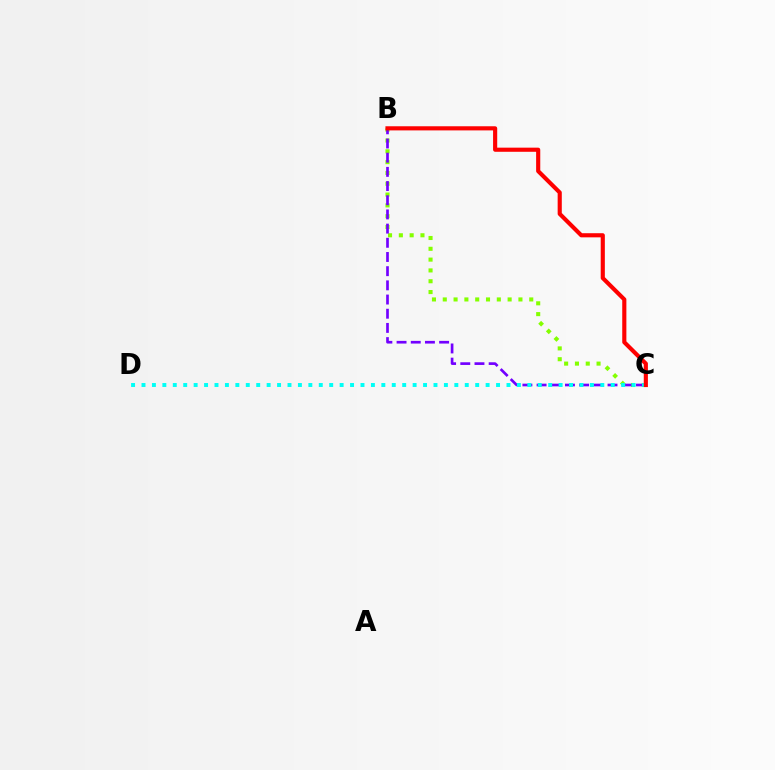{('B', 'C'): [{'color': '#84ff00', 'line_style': 'dotted', 'thickness': 2.94}, {'color': '#7200ff', 'line_style': 'dashed', 'thickness': 1.93}, {'color': '#ff0000', 'line_style': 'solid', 'thickness': 2.98}], ('C', 'D'): [{'color': '#00fff6', 'line_style': 'dotted', 'thickness': 2.83}]}